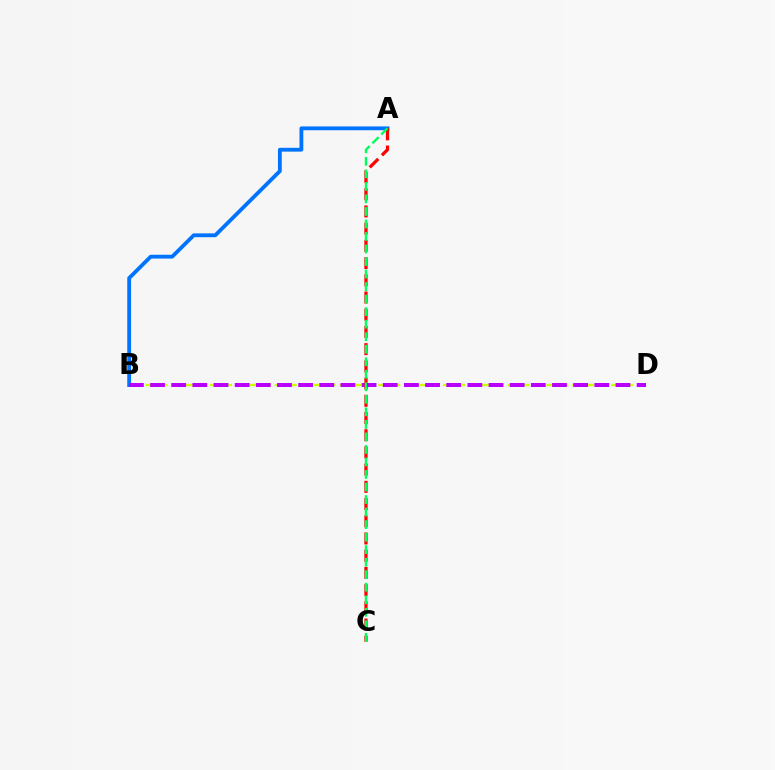{('B', 'D'): [{'color': '#d1ff00', 'line_style': 'dashed', 'thickness': 1.76}, {'color': '#b900ff', 'line_style': 'dashed', 'thickness': 2.87}], ('A', 'B'): [{'color': '#0074ff', 'line_style': 'solid', 'thickness': 2.75}], ('A', 'C'): [{'color': '#ff0000', 'line_style': 'dashed', 'thickness': 2.34}, {'color': '#00ff5c', 'line_style': 'dashed', 'thickness': 1.7}]}